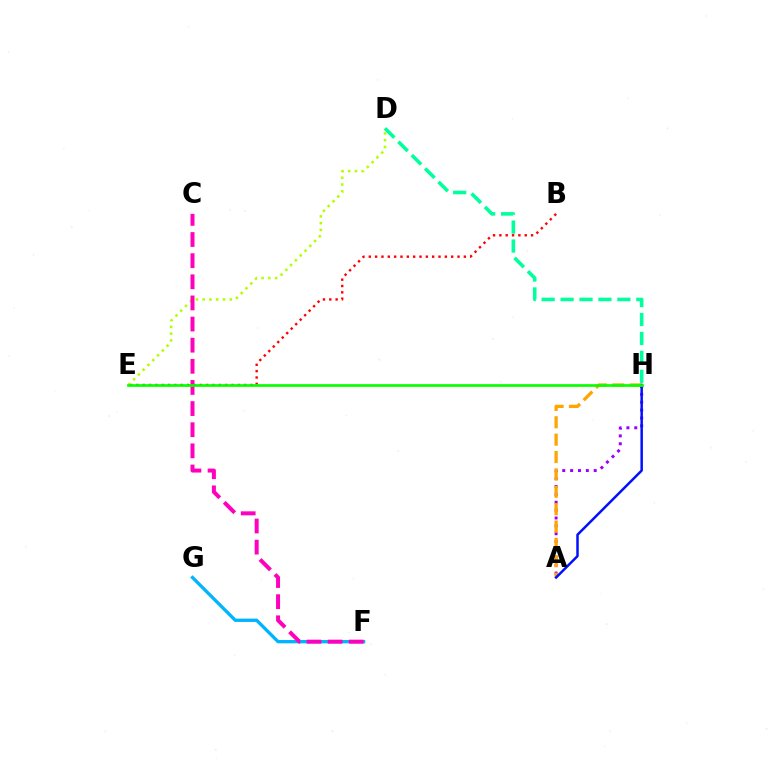{('A', 'H'): [{'color': '#9b00ff', 'line_style': 'dotted', 'thickness': 2.14}, {'color': '#ffa500', 'line_style': 'dashed', 'thickness': 2.36}, {'color': '#0010ff', 'line_style': 'solid', 'thickness': 1.79}], ('B', 'E'): [{'color': '#ff0000', 'line_style': 'dotted', 'thickness': 1.72}], ('F', 'G'): [{'color': '#00b5ff', 'line_style': 'solid', 'thickness': 2.38}], ('D', 'E'): [{'color': '#b3ff00', 'line_style': 'dotted', 'thickness': 1.84}], ('C', 'F'): [{'color': '#ff00bd', 'line_style': 'dashed', 'thickness': 2.87}], ('D', 'H'): [{'color': '#00ff9d', 'line_style': 'dashed', 'thickness': 2.57}], ('E', 'H'): [{'color': '#08ff00', 'line_style': 'solid', 'thickness': 1.94}]}